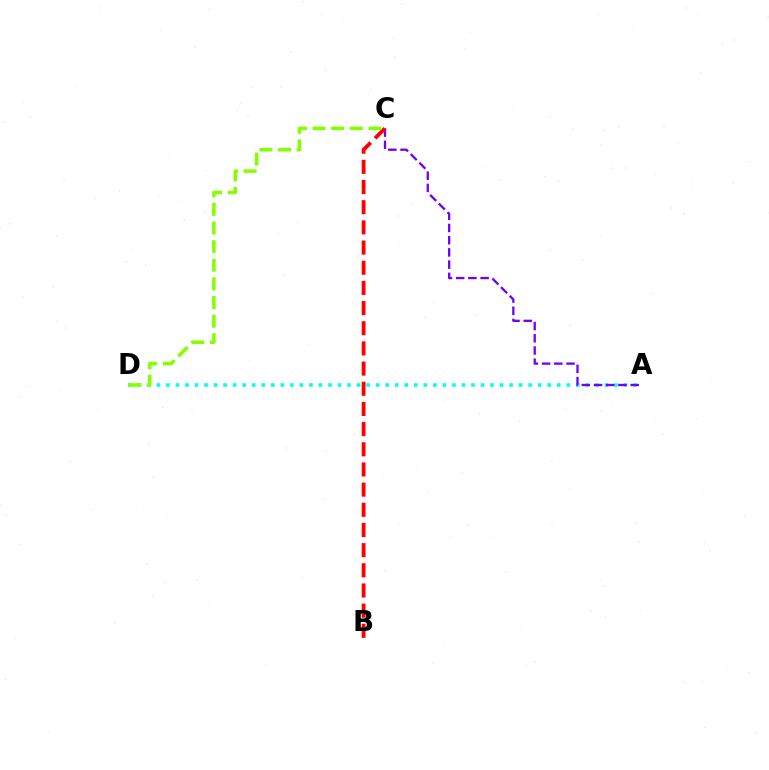{('A', 'D'): [{'color': '#00fff6', 'line_style': 'dotted', 'thickness': 2.59}], ('A', 'C'): [{'color': '#7200ff', 'line_style': 'dashed', 'thickness': 1.66}], ('B', 'C'): [{'color': '#ff0000', 'line_style': 'dashed', 'thickness': 2.74}], ('C', 'D'): [{'color': '#84ff00', 'line_style': 'dashed', 'thickness': 2.53}]}